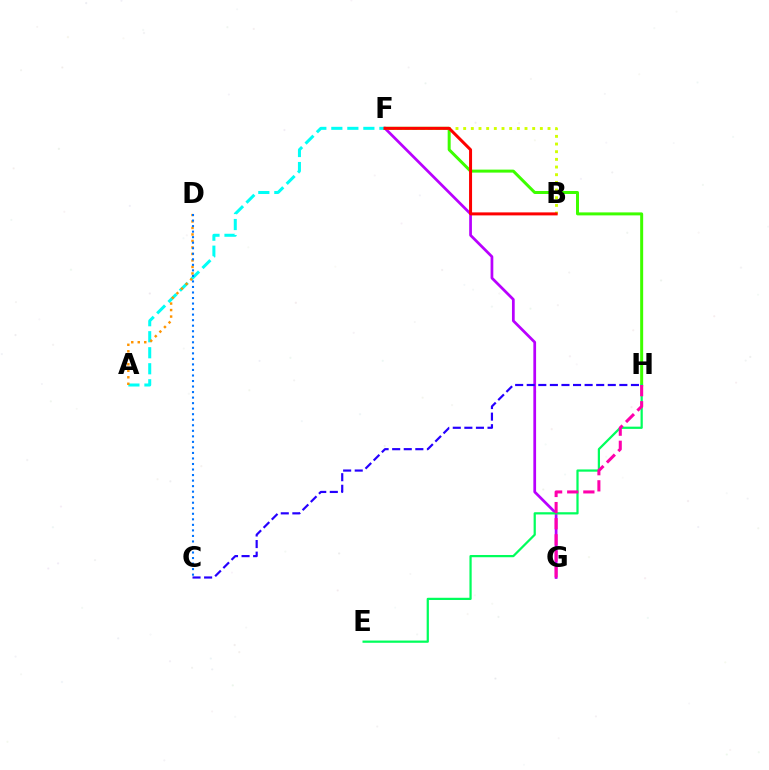{('F', 'H'): [{'color': '#3dff00', 'line_style': 'solid', 'thickness': 2.15}], ('F', 'G'): [{'color': '#b900ff', 'line_style': 'solid', 'thickness': 1.97}], ('A', 'F'): [{'color': '#00fff6', 'line_style': 'dashed', 'thickness': 2.18}], ('A', 'D'): [{'color': '#ff9400', 'line_style': 'dotted', 'thickness': 1.77}], ('B', 'F'): [{'color': '#d1ff00', 'line_style': 'dotted', 'thickness': 2.08}, {'color': '#ff0000', 'line_style': 'solid', 'thickness': 2.16}], ('C', 'D'): [{'color': '#0074ff', 'line_style': 'dotted', 'thickness': 1.5}], ('E', 'H'): [{'color': '#00ff5c', 'line_style': 'solid', 'thickness': 1.61}], ('C', 'H'): [{'color': '#2500ff', 'line_style': 'dashed', 'thickness': 1.57}], ('G', 'H'): [{'color': '#ff00ac', 'line_style': 'dashed', 'thickness': 2.19}]}